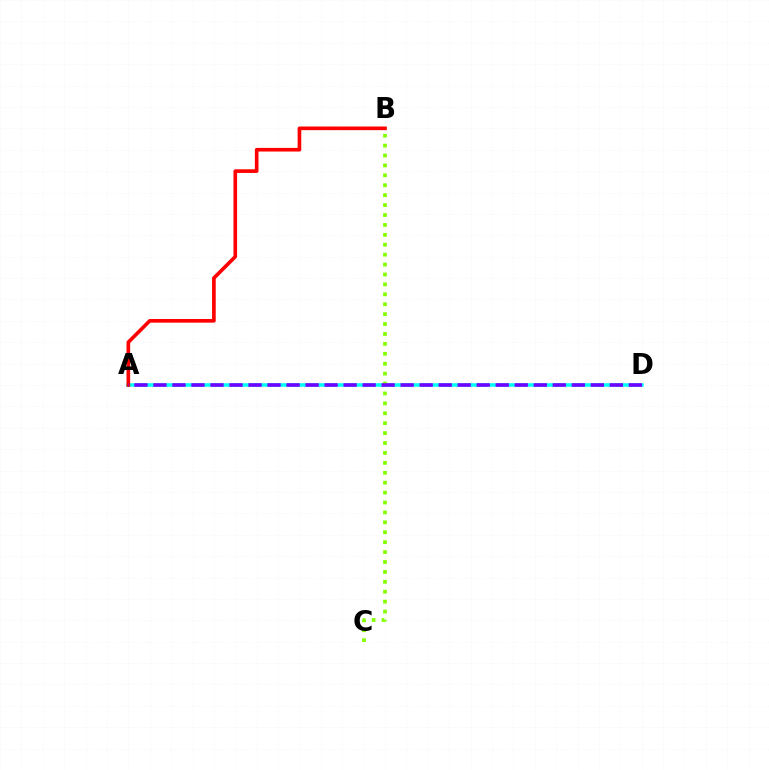{('A', 'D'): [{'color': '#00fff6', 'line_style': 'solid', 'thickness': 2.54}, {'color': '#7200ff', 'line_style': 'dashed', 'thickness': 2.58}], ('B', 'C'): [{'color': '#84ff00', 'line_style': 'dotted', 'thickness': 2.69}], ('A', 'B'): [{'color': '#ff0000', 'line_style': 'solid', 'thickness': 2.62}]}